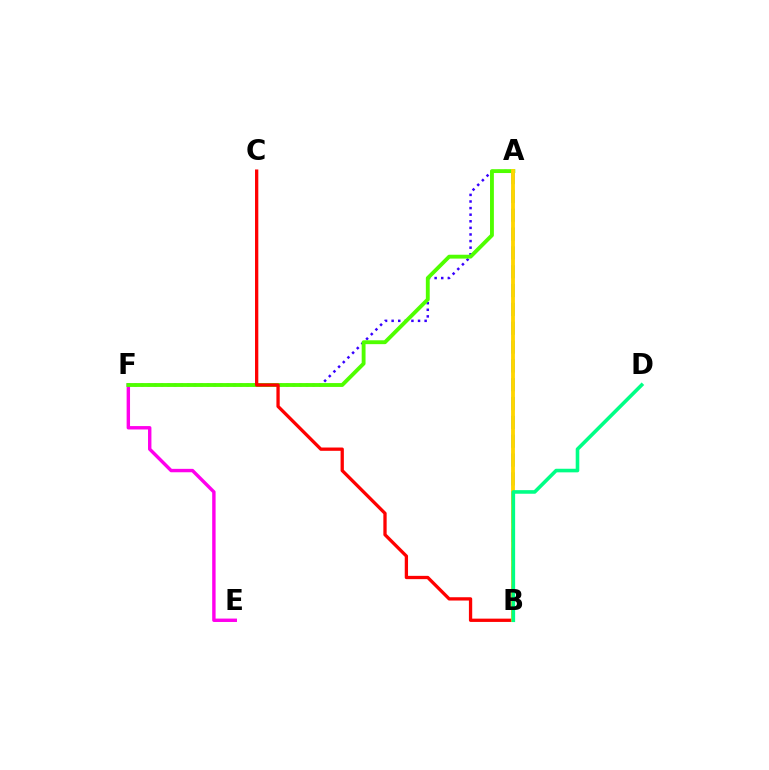{('A', 'B'): [{'color': '#009eff', 'line_style': 'dashed', 'thickness': 2.56}, {'color': '#ffd500', 'line_style': 'solid', 'thickness': 2.77}], ('E', 'F'): [{'color': '#ff00ed', 'line_style': 'solid', 'thickness': 2.45}], ('A', 'F'): [{'color': '#3700ff', 'line_style': 'dotted', 'thickness': 1.79}, {'color': '#4fff00', 'line_style': 'solid', 'thickness': 2.78}], ('B', 'C'): [{'color': '#ff0000', 'line_style': 'solid', 'thickness': 2.37}], ('B', 'D'): [{'color': '#00ff86', 'line_style': 'solid', 'thickness': 2.59}]}